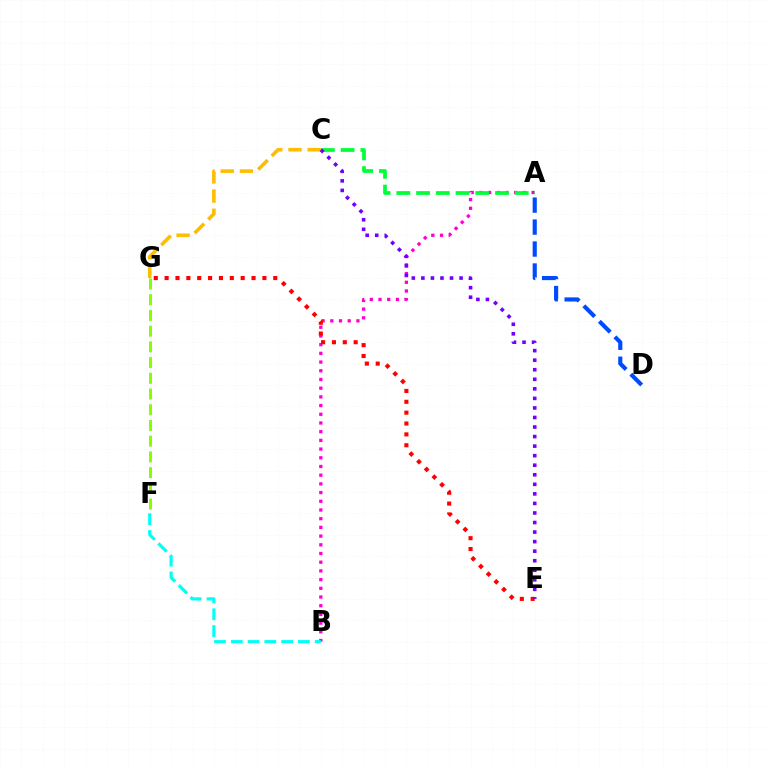{('A', 'B'): [{'color': '#ff00cf', 'line_style': 'dotted', 'thickness': 2.36}], ('C', 'G'): [{'color': '#ffbd00', 'line_style': 'dashed', 'thickness': 2.6}], ('B', 'F'): [{'color': '#00fff6', 'line_style': 'dashed', 'thickness': 2.28}], ('E', 'G'): [{'color': '#ff0000', 'line_style': 'dotted', 'thickness': 2.95}], ('A', 'C'): [{'color': '#00ff39', 'line_style': 'dashed', 'thickness': 2.68}], ('C', 'E'): [{'color': '#7200ff', 'line_style': 'dotted', 'thickness': 2.59}], ('F', 'G'): [{'color': '#84ff00', 'line_style': 'dashed', 'thickness': 2.14}], ('A', 'D'): [{'color': '#004bff', 'line_style': 'dashed', 'thickness': 2.98}]}